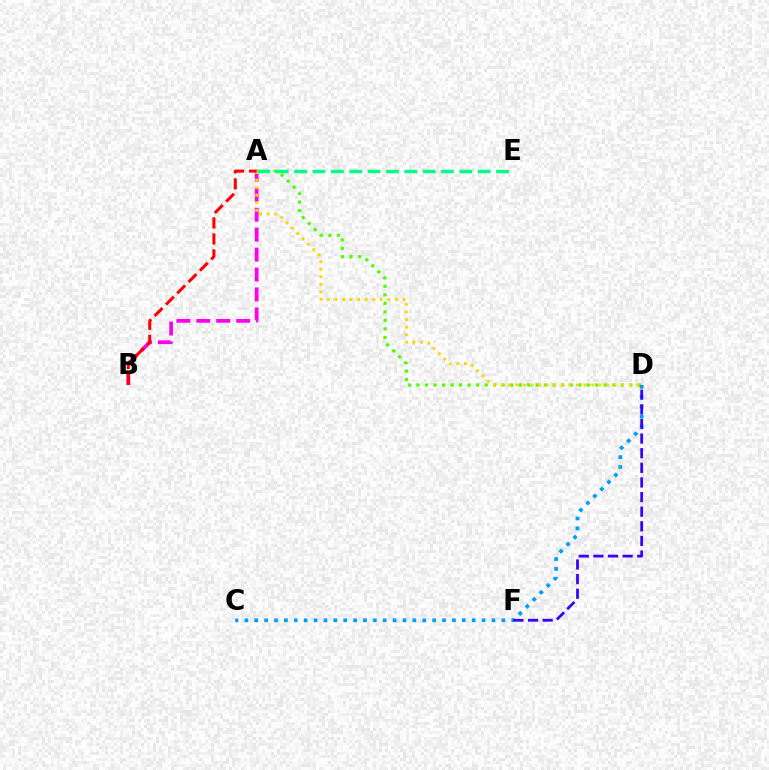{('A', 'B'): [{'color': '#ff00ed', 'line_style': 'dashed', 'thickness': 2.71}, {'color': '#ff0000', 'line_style': 'dashed', 'thickness': 2.17}], ('A', 'D'): [{'color': '#4fff00', 'line_style': 'dotted', 'thickness': 2.31}, {'color': '#ffd500', 'line_style': 'dotted', 'thickness': 2.05}], ('C', 'D'): [{'color': '#009eff', 'line_style': 'dotted', 'thickness': 2.69}], ('A', 'E'): [{'color': '#00ff86', 'line_style': 'dashed', 'thickness': 2.49}], ('D', 'F'): [{'color': '#3700ff', 'line_style': 'dashed', 'thickness': 1.99}]}